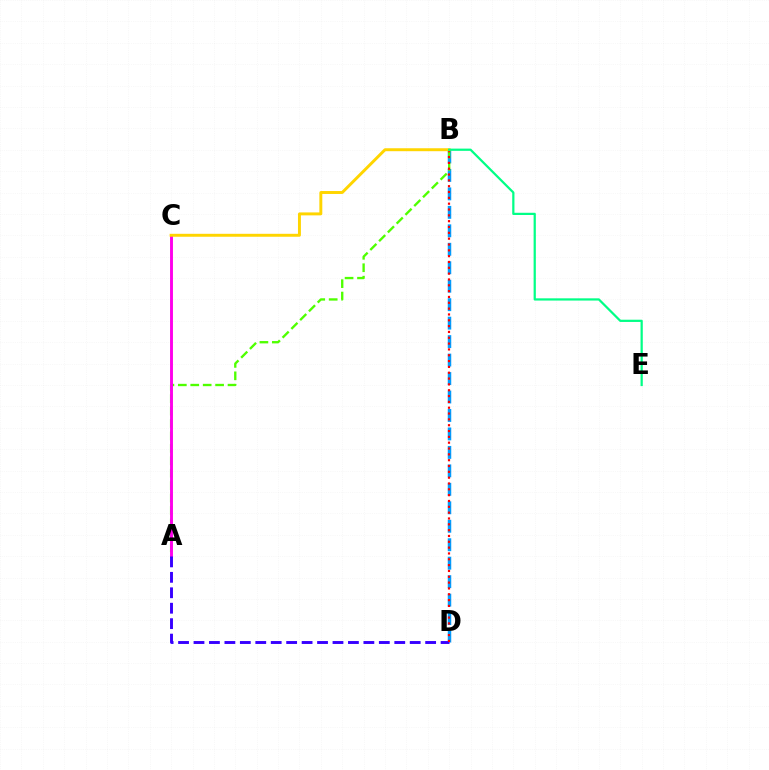{('B', 'D'): [{'color': '#009eff', 'line_style': 'dashed', 'thickness': 2.51}, {'color': '#ff0000', 'line_style': 'dotted', 'thickness': 1.58}], ('A', 'B'): [{'color': '#4fff00', 'line_style': 'dashed', 'thickness': 1.69}], ('A', 'C'): [{'color': '#ff00ed', 'line_style': 'solid', 'thickness': 2.09}], ('A', 'D'): [{'color': '#3700ff', 'line_style': 'dashed', 'thickness': 2.1}], ('B', 'C'): [{'color': '#ffd500', 'line_style': 'solid', 'thickness': 2.12}], ('B', 'E'): [{'color': '#00ff86', 'line_style': 'solid', 'thickness': 1.61}]}